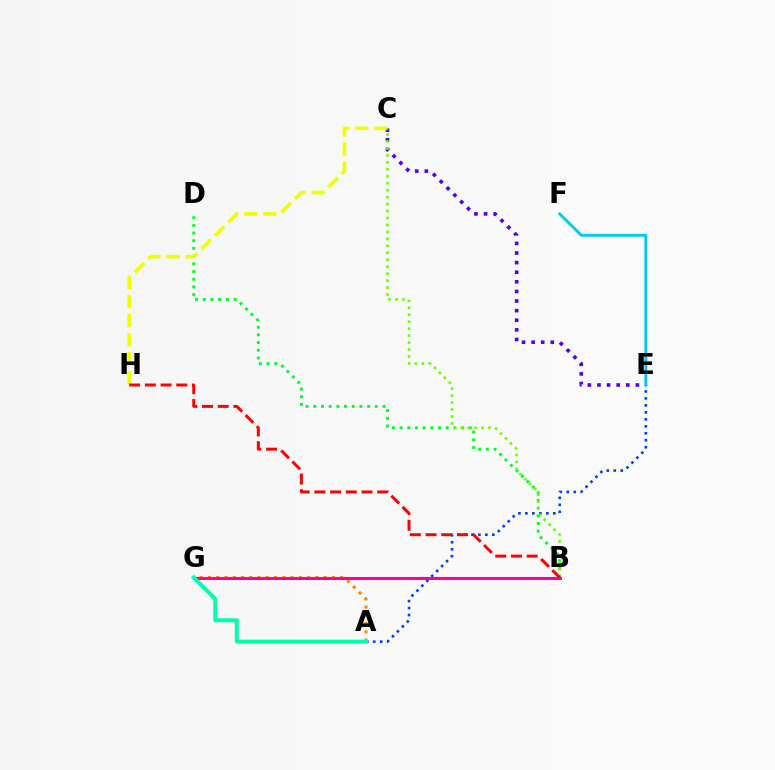{('A', 'E'): [{'color': '#003fff', 'line_style': 'dotted', 'thickness': 1.9}], ('C', 'E'): [{'color': '#4f00ff', 'line_style': 'dotted', 'thickness': 2.61}], ('B', 'D'): [{'color': '#00ff27', 'line_style': 'dotted', 'thickness': 2.09}], ('C', 'H'): [{'color': '#eeff00', 'line_style': 'dashed', 'thickness': 2.59}], ('B', 'G'): [{'color': '#d600ff', 'line_style': 'dashed', 'thickness': 1.83}, {'color': '#ff00a0', 'line_style': 'solid', 'thickness': 2.17}], ('A', 'G'): [{'color': '#ff8800', 'line_style': 'dotted', 'thickness': 2.24}, {'color': '#00ffaf', 'line_style': 'solid', 'thickness': 2.87}], ('B', 'C'): [{'color': '#66ff00', 'line_style': 'dotted', 'thickness': 1.89}], ('B', 'H'): [{'color': '#ff0000', 'line_style': 'dashed', 'thickness': 2.13}], ('E', 'F'): [{'color': '#00c7ff', 'line_style': 'solid', 'thickness': 2.06}]}